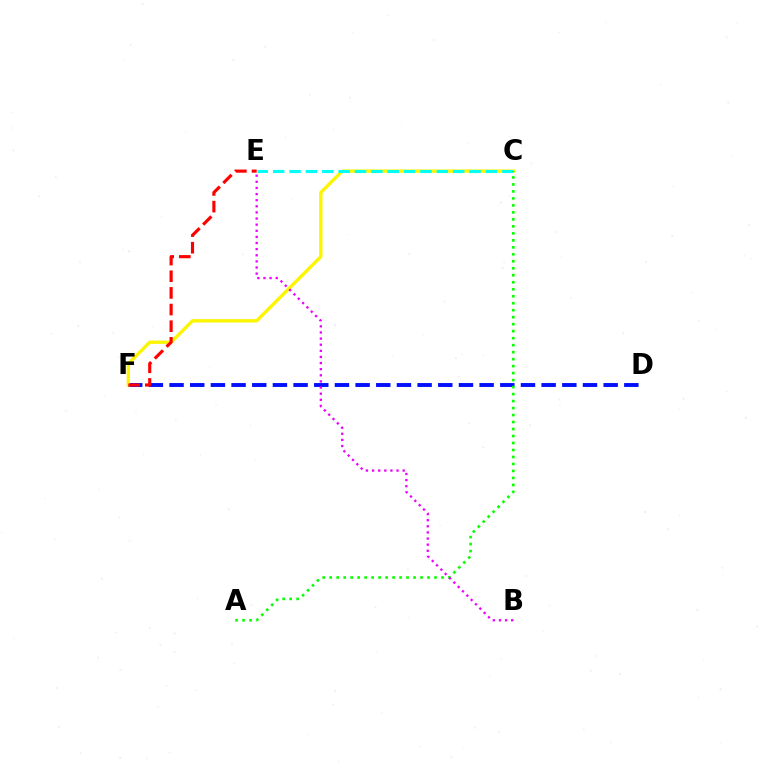{('D', 'F'): [{'color': '#0010ff', 'line_style': 'dashed', 'thickness': 2.81}], ('C', 'F'): [{'color': '#fcf500', 'line_style': 'solid', 'thickness': 2.4}], ('E', 'F'): [{'color': '#ff0000', 'line_style': 'dashed', 'thickness': 2.26}], ('C', 'E'): [{'color': '#00fff6', 'line_style': 'dashed', 'thickness': 2.22}], ('A', 'C'): [{'color': '#08ff00', 'line_style': 'dotted', 'thickness': 1.9}], ('B', 'E'): [{'color': '#ee00ff', 'line_style': 'dotted', 'thickness': 1.66}]}